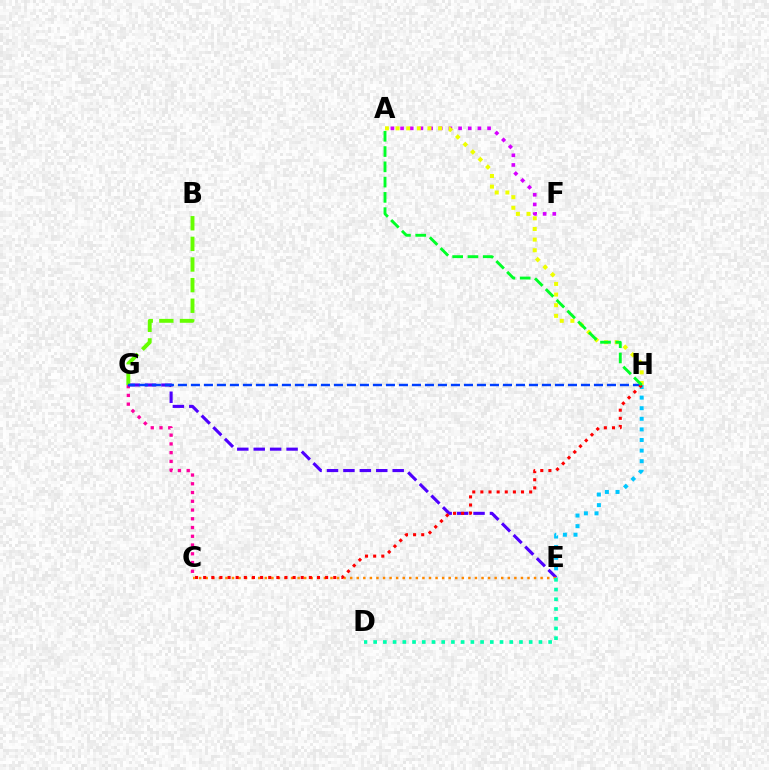{('C', 'G'): [{'color': '#ff00a0', 'line_style': 'dotted', 'thickness': 2.38}], ('E', 'H'): [{'color': '#00c7ff', 'line_style': 'dotted', 'thickness': 2.88}], ('E', 'G'): [{'color': '#4f00ff', 'line_style': 'dashed', 'thickness': 2.23}], ('A', 'F'): [{'color': '#d600ff', 'line_style': 'dotted', 'thickness': 2.63}], ('C', 'E'): [{'color': '#ff8800', 'line_style': 'dotted', 'thickness': 1.78}], ('B', 'G'): [{'color': '#66ff00', 'line_style': 'dashed', 'thickness': 2.8}], ('A', 'H'): [{'color': '#eeff00', 'line_style': 'dotted', 'thickness': 2.89}, {'color': '#00ff27', 'line_style': 'dashed', 'thickness': 2.07}], ('G', 'H'): [{'color': '#003fff', 'line_style': 'dashed', 'thickness': 1.77}], ('C', 'H'): [{'color': '#ff0000', 'line_style': 'dotted', 'thickness': 2.21}], ('D', 'E'): [{'color': '#00ffaf', 'line_style': 'dotted', 'thickness': 2.64}]}